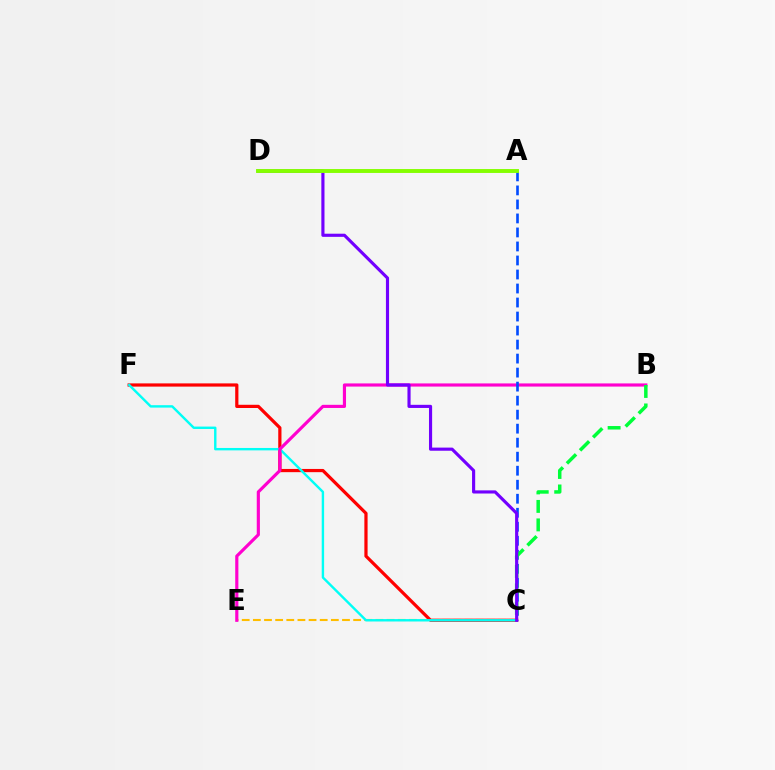{('C', 'E'): [{'color': '#ffbd00', 'line_style': 'dashed', 'thickness': 1.51}], ('C', 'F'): [{'color': '#ff0000', 'line_style': 'solid', 'thickness': 2.32}, {'color': '#00fff6', 'line_style': 'solid', 'thickness': 1.73}], ('B', 'E'): [{'color': '#ff00cf', 'line_style': 'solid', 'thickness': 2.27}], ('A', 'C'): [{'color': '#004bff', 'line_style': 'dashed', 'thickness': 1.9}], ('B', 'C'): [{'color': '#00ff39', 'line_style': 'dashed', 'thickness': 2.51}], ('C', 'D'): [{'color': '#7200ff', 'line_style': 'solid', 'thickness': 2.26}], ('A', 'D'): [{'color': '#84ff00', 'line_style': 'solid', 'thickness': 2.81}]}